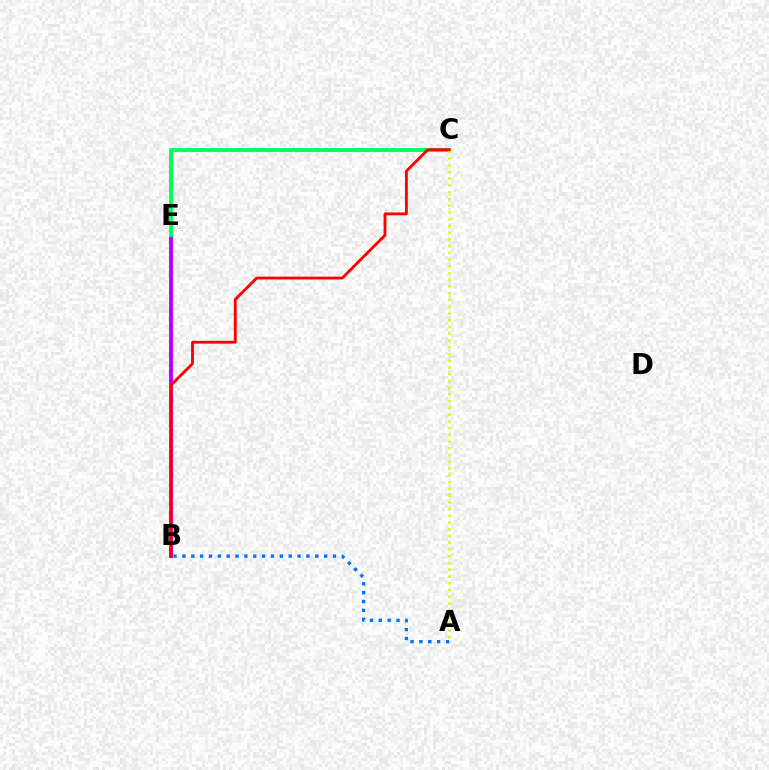{('A', 'B'): [{'color': '#0074ff', 'line_style': 'dotted', 'thickness': 2.41}], ('B', 'E'): [{'color': '#b900ff', 'line_style': 'solid', 'thickness': 2.8}], ('C', 'E'): [{'color': '#00ff5c', 'line_style': 'solid', 'thickness': 2.8}], ('A', 'C'): [{'color': '#d1ff00', 'line_style': 'dotted', 'thickness': 1.83}], ('B', 'C'): [{'color': '#ff0000', 'line_style': 'solid', 'thickness': 2.04}]}